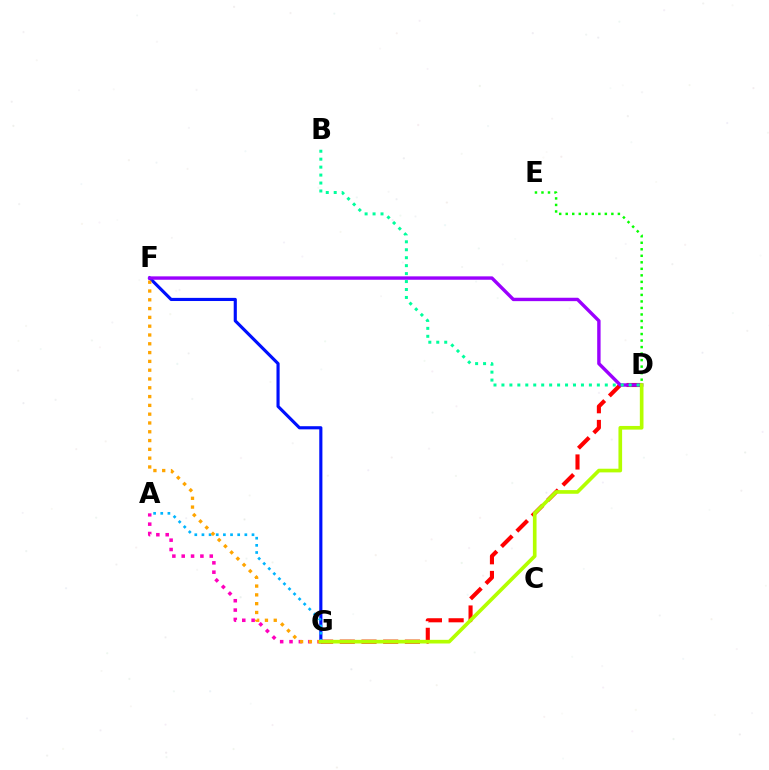{('A', 'G'): [{'color': '#ff00bd', 'line_style': 'dotted', 'thickness': 2.54}, {'color': '#00b5ff', 'line_style': 'dotted', 'thickness': 1.94}], ('F', 'G'): [{'color': '#0010ff', 'line_style': 'solid', 'thickness': 2.26}, {'color': '#ffa500', 'line_style': 'dotted', 'thickness': 2.39}], ('D', 'G'): [{'color': '#ff0000', 'line_style': 'dashed', 'thickness': 2.95}, {'color': '#b3ff00', 'line_style': 'solid', 'thickness': 2.63}], ('D', 'F'): [{'color': '#9b00ff', 'line_style': 'solid', 'thickness': 2.44}], ('B', 'D'): [{'color': '#00ff9d', 'line_style': 'dotted', 'thickness': 2.16}], ('D', 'E'): [{'color': '#08ff00', 'line_style': 'dotted', 'thickness': 1.77}]}